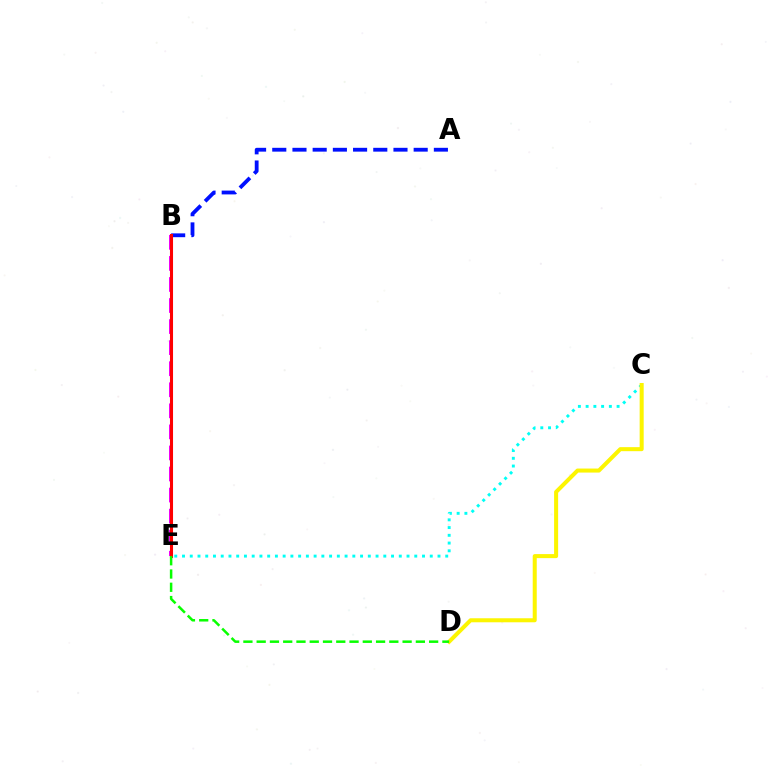{('C', 'E'): [{'color': '#00fff6', 'line_style': 'dotted', 'thickness': 2.1}], ('B', 'E'): [{'color': '#ee00ff', 'line_style': 'dashed', 'thickness': 2.86}, {'color': '#ff0000', 'line_style': 'solid', 'thickness': 2.21}], ('C', 'D'): [{'color': '#fcf500', 'line_style': 'solid', 'thickness': 2.9}], ('A', 'B'): [{'color': '#0010ff', 'line_style': 'dashed', 'thickness': 2.74}], ('D', 'E'): [{'color': '#08ff00', 'line_style': 'dashed', 'thickness': 1.8}]}